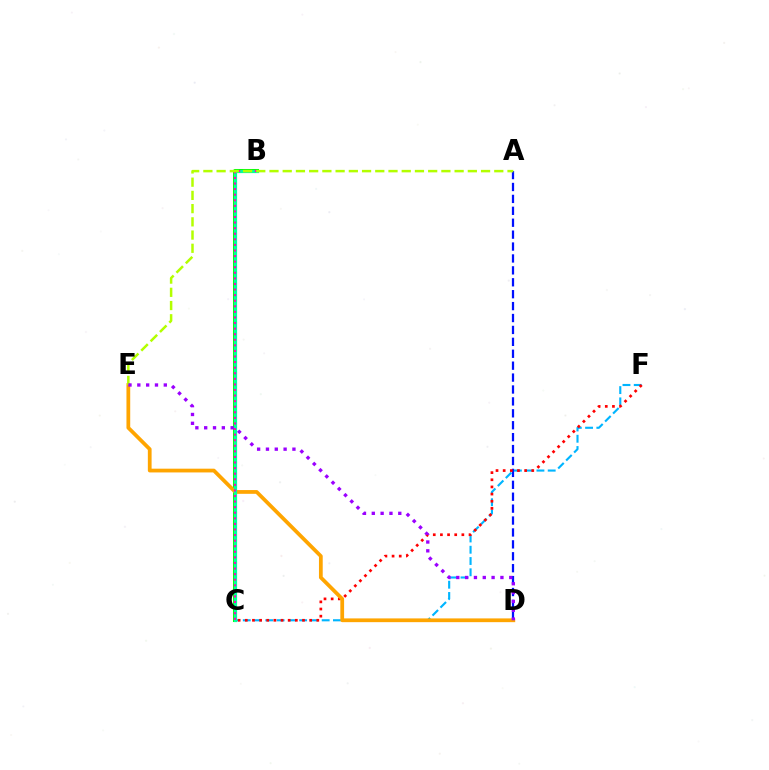{('A', 'D'): [{'color': '#0010ff', 'line_style': 'dashed', 'thickness': 1.62}], ('B', 'C'): [{'color': '#08ff00', 'line_style': 'solid', 'thickness': 2.9}, {'color': '#00ff9d', 'line_style': 'solid', 'thickness': 2.28}, {'color': '#ff00bd', 'line_style': 'dotted', 'thickness': 1.52}], ('C', 'F'): [{'color': '#00b5ff', 'line_style': 'dashed', 'thickness': 1.53}, {'color': '#ff0000', 'line_style': 'dotted', 'thickness': 1.94}], ('D', 'E'): [{'color': '#ffa500', 'line_style': 'solid', 'thickness': 2.7}, {'color': '#9b00ff', 'line_style': 'dotted', 'thickness': 2.4}], ('A', 'E'): [{'color': '#b3ff00', 'line_style': 'dashed', 'thickness': 1.8}]}